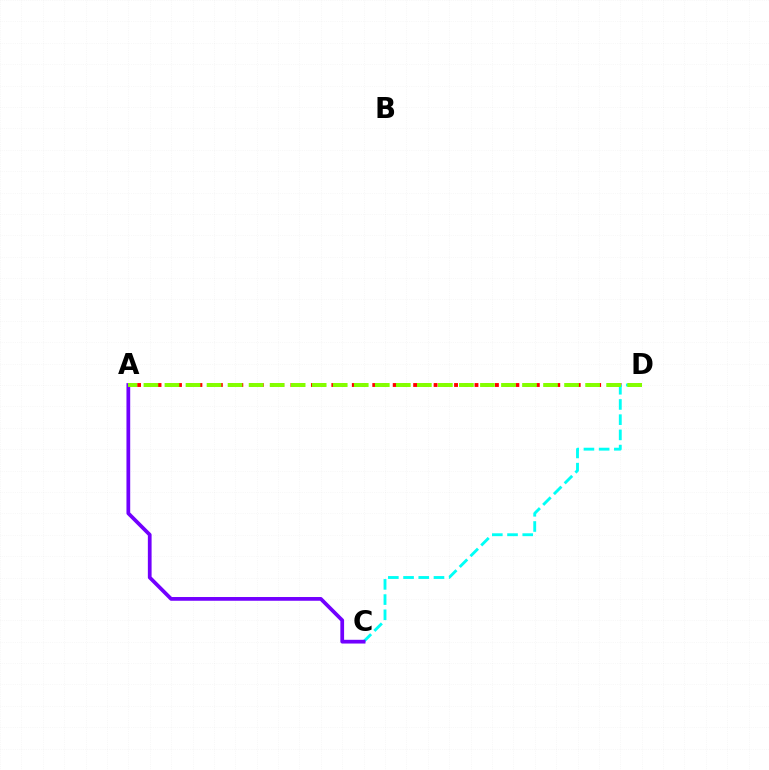{('A', 'D'): [{'color': '#ff0000', 'line_style': 'dotted', 'thickness': 2.78}, {'color': '#84ff00', 'line_style': 'dashed', 'thickness': 2.86}], ('C', 'D'): [{'color': '#00fff6', 'line_style': 'dashed', 'thickness': 2.07}], ('A', 'C'): [{'color': '#7200ff', 'line_style': 'solid', 'thickness': 2.7}]}